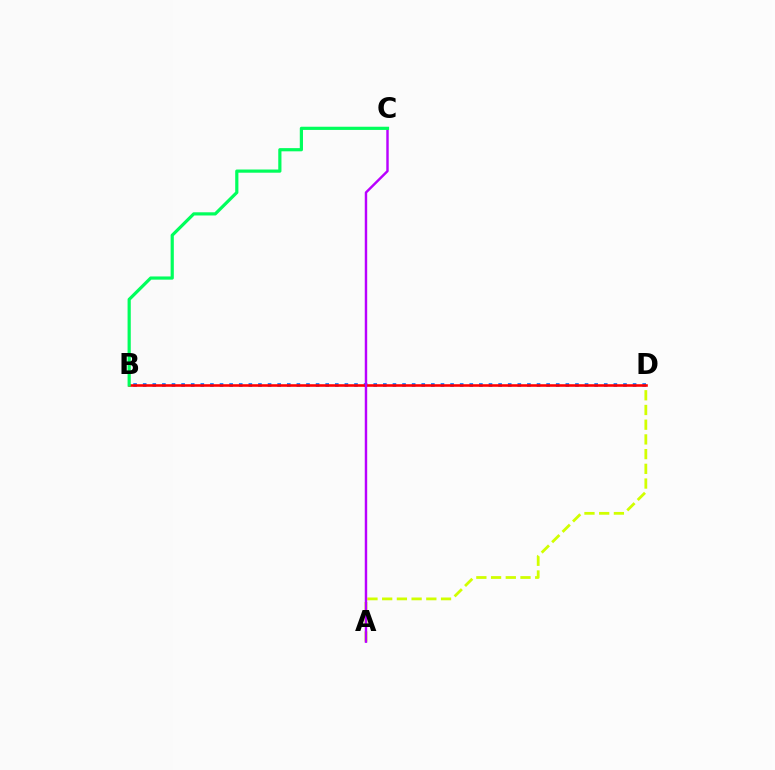{('B', 'D'): [{'color': '#0074ff', 'line_style': 'dotted', 'thickness': 2.61}, {'color': '#ff0000', 'line_style': 'solid', 'thickness': 1.86}], ('A', 'D'): [{'color': '#d1ff00', 'line_style': 'dashed', 'thickness': 2.0}], ('A', 'C'): [{'color': '#b900ff', 'line_style': 'solid', 'thickness': 1.75}], ('B', 'C'): [{'color': '#00ff5c', 'line_style': 'solid', 'thickness': 2.3}]}